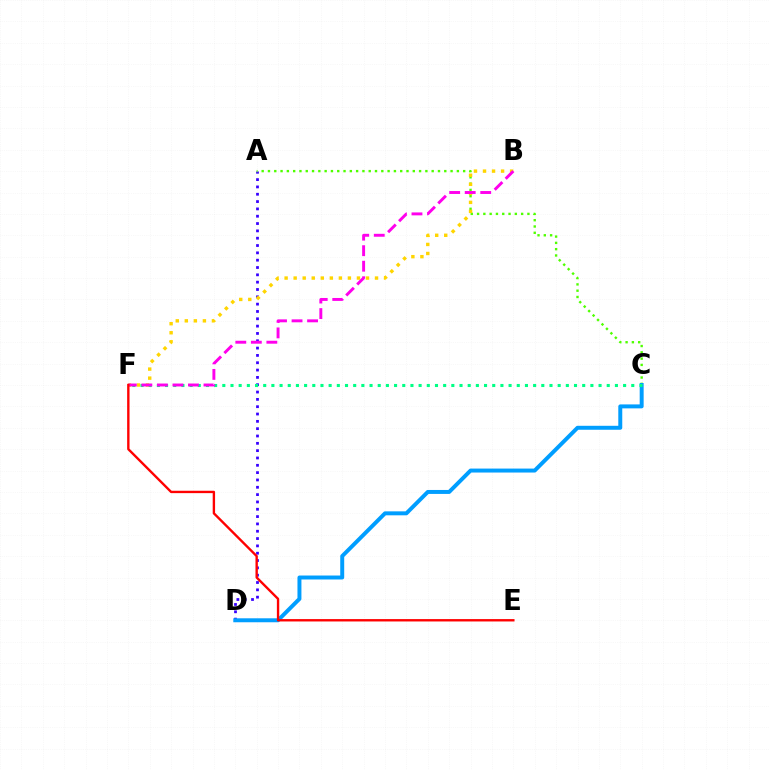{('A', 'D'): [{'color': '#3700ff', 'line_style': 'dotted', 'thickness': 1.99}], ('A', 'C'): [{'color': '#4fff00', 'line_style': 'dotted', 'thickness': 1.71}], ('B', 'F'): [{'color': '#ffd500', 'line_style': 'dotted', 'thickness': 2.46}, {'color': '#ff00ed', 'line_style': 'dashed', 'thickness': 2.11}], ('C', 'D'): [{'color': '#009eff', 'line_style': 'solid', 'thickness': 2.85}], ('C', 'F'): [{'color': '#00ff86', 'line_style': 'dotted', 'thickness': 2.22}], ('E', 'F'): [{'color': '#ff0000', 'line_style': 'solid', 'thickness': 1.71}]}